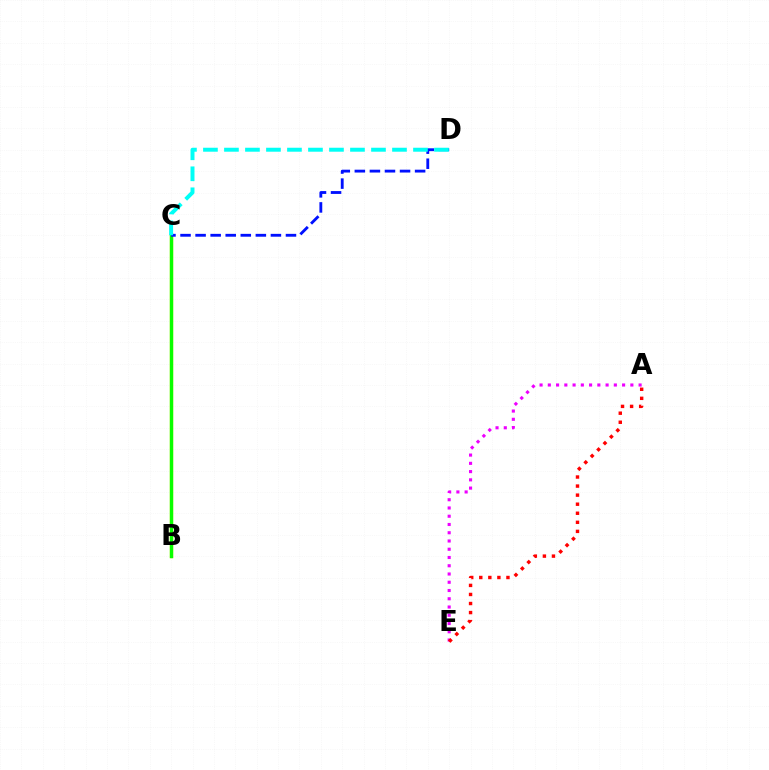{('B', 'C'): [{'color': '#fcf500', 'line_style': 'solid', 'thickness': 2.4}, {'color': '#08ff00', 'line_style': 'solid', 'thickness': 2.43}], ('A', 'E'): [{'color': '#ee00ff', 'line_style': 'dotted', 'thickness': 2.24}, {'color': '#ff0000', 'line_style': 'dotted', 'thickness': 2.46}], ('C', 'D'): [{'color': '#0010ff', 'line_style': 'dashed', 'thickness': 2.05}, {'color': '#00fff6', 'line_style': 'dashed', 'thickness': 2.85}]}